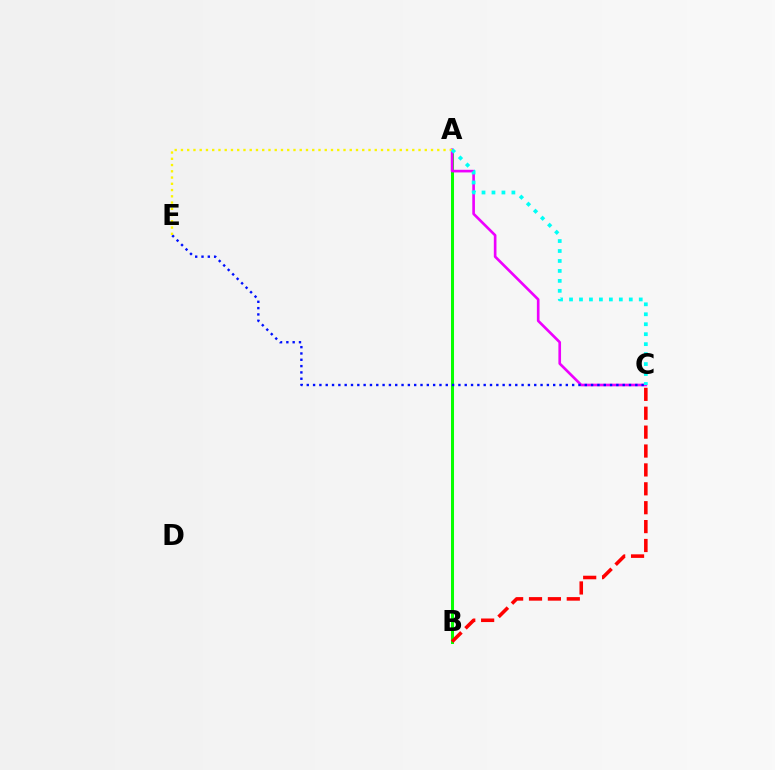{('A', 'B'): [{'color': '#08ff00', 'line_style': 'solid', 'thickness': 2.17}], ('A', 'C'): [{'color': '#ee00ff', 'line_style': 'solid', 'thickness': 1.91}, {'color': '#00fff6', 'line_style': 'dotted', 'thickness': 2.71}], ('C', 'E'): [{'color': '#0010ff', 'line_style': 'dotted', 'thickness': 1.72}], ('A', 'E'): [{'color': '#fcf500', 'line_style': 'dotted', 'thickness': 1.7}], ('B', 'C'): [{'color': '#ff0000', 'line_style': 'dashed', 'thickness': 2.57}]}